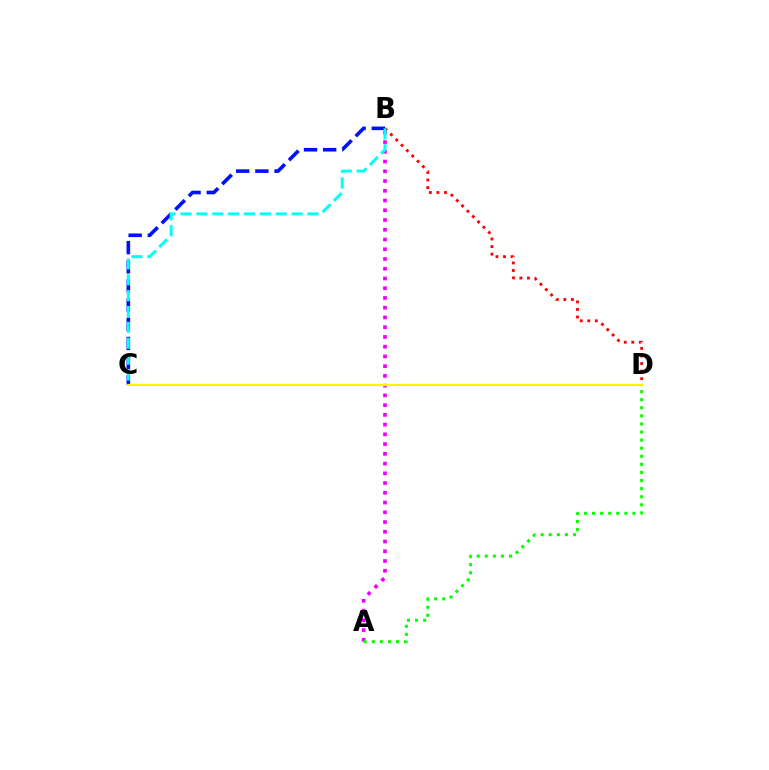{('A', 'B'): [{'color': '#ee00ff', 'line_style': 'dotted', 'thickness': 2.65}], ('B', 'C'): [{'color': '#0010ff', 'line_style': 'dashed', 'thickness': 2.6}, {'color': '#00fff6', 'line_style': 'dashed', 'thickness': 2.16}], ('B', 'D'): [{'color': '#ff0000', 'line_style': 'dotted', 'thickness': 2.05}], ('C', 'D'): [{'color': '#fcf500', 'line_style': 'solid', 'thickness': 1.61}], ('A', 'D'): [{'color': '#08ff00', 'line_style': 'dotted', 'thickness': 2.2}]}